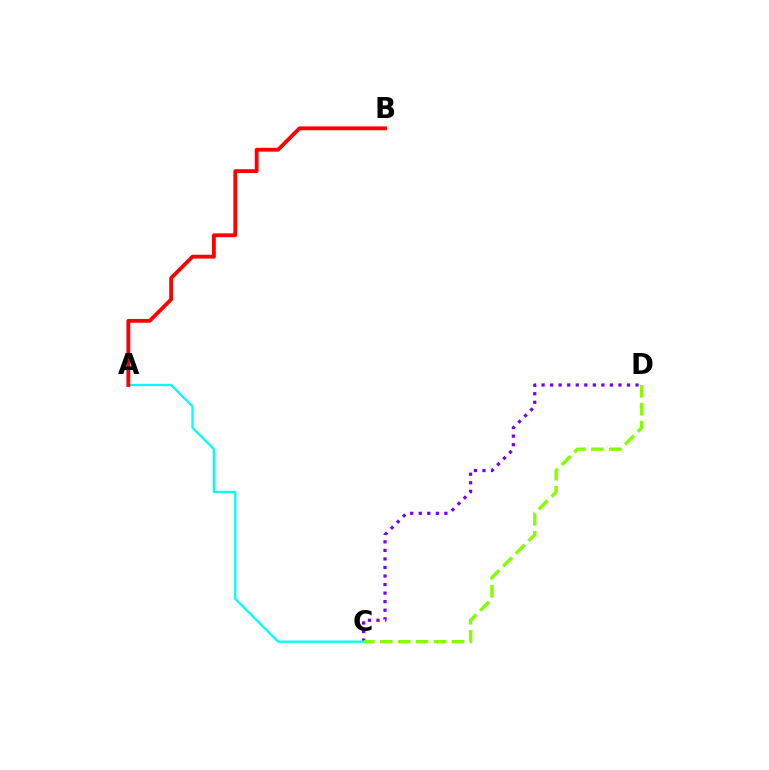{('C', 'D'): [{'color': '#7200ff', 'line_style': 'dotted', 'thickness': 2.32}, {'color': '#84ff00', 'line_style': 'dashed', 'thickness': 2.44}], ('A', 'C'): [{'color': '#00fff6', 'line_style': 'solid', 'thickness': 1.67}], ('A', 'B'): [{'color': '#ff0000', 'line_style': 'solid', 'thickness': 2.75}]}